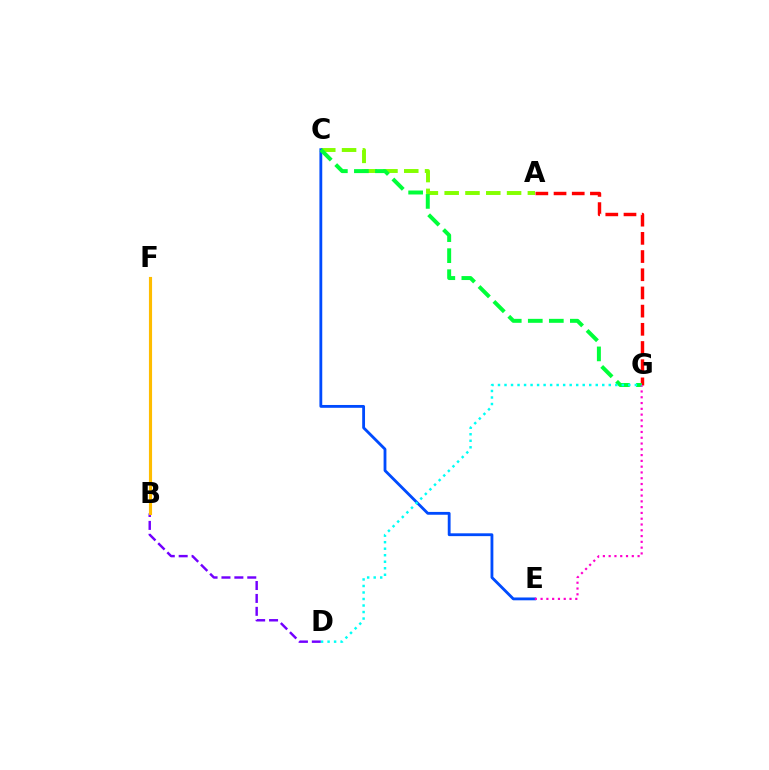{('A', 'C'): [{'color': '#84ff00', 'line_style': 'dashed', 'thickness': 2.83}], ('C', 'E'): [{'color': '#004bff', 'line_style': 'solid', 'thickness': 2.03}], ('A', 'G'): [{'color': '#ff0000', 'line_style': 'dashed', 'thickness': 2.47}], ('B', 'D'): [{'color': '#7200ff', 'line_style': 'dashed', 'thickness': 1.75}], ('C', 'G'): [{'color': '#00ff39', 'line_style': 'dashed', 'thickness': 2.86}], ('E', 'G'): [{'color': '#ff00cf', 'line_style': 'dotted', 'thickness': 1.57}], ('D', 'G'): [{'color': '#00fff6', 'line_style': 'dotted', 'thickness': 1.77}], ('B', 'F'): [{'color': '#ffbd00', 'line_style': 'solid', 'thickness': 2.25}]}